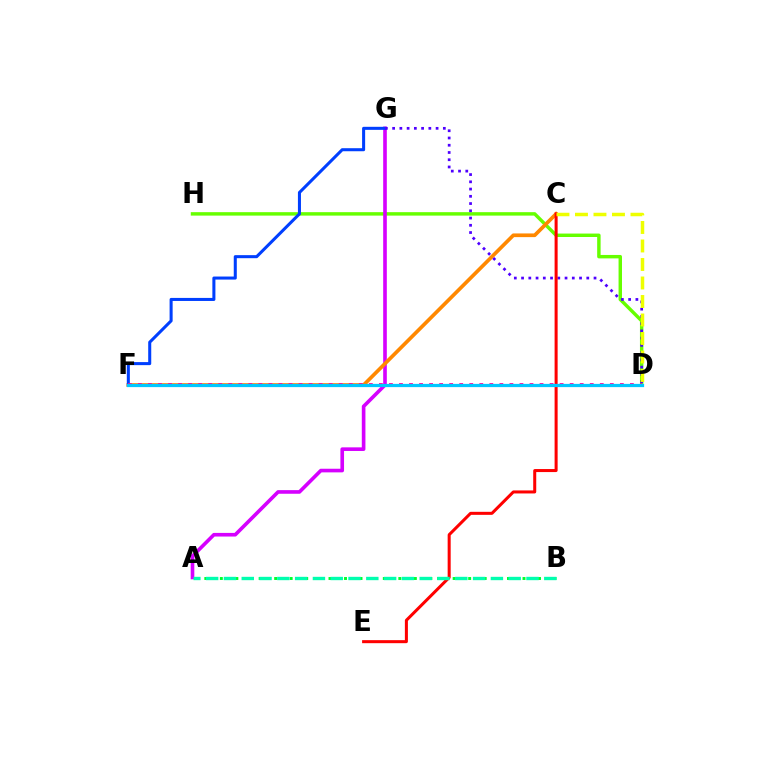{('D', 'H'): [{'color': '#66ff00', 'line_style': 'solid', 'thickness': 2.48}], ('A', 'G'): [{'color': '#d600ff', 'line_style': 'solid', 'thickness': 2.61}], ('C', 'F'): [{'color': '#ff8800', 'line_style': 'solid', 'thickness': 2.65}], ('F', 'G'): [{'color': '#003fff', 'line_style': 'solid', 'thickness': 2.19}], ('D', 'G'): [{'color': '#4f00ff', 'line_style': 'dotted', 'thickness': 1.97}], ('C', 'E'): [{'color': '#ff0000', 'line_style': 'solid', 'thickness': 2.18}], ('C', 'D'): [{'color': '#eeff00', 'line_style': 'dashed', 'thickness': 2.51}], ('A', 'B'): [{'color': '#00ff27', 'line_style': 'dotted', 'thickness': 2.11}, {'color': '#00ffaf', 'line_style': 'dashed', 'thickness': 2.42}], ('D', 'F'): [{'color': '#ff00a0', 'line_style': 'dotted', 'thickness': 2.73}, {'color': '#00c7ff', 'line_style': 'solid', 'thickness': 2.32}]}